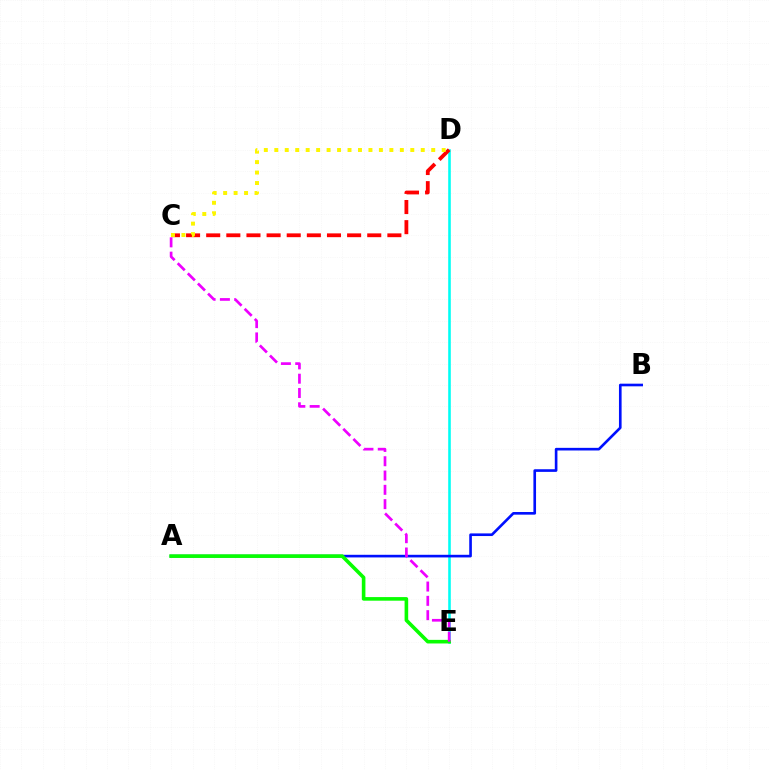{('D', 'E'): [{'color': '#00fff6', 'line_style': 'solid', 'thickness': 1.87}], ('C', 'D'): [{'color': '#ff0000', 'line_style': 'dashed', 'thickness': 2.73}, {'color': '#fcf500', 'line_style': 'dotted', 'thickness': 2.84}], ('A', 'B'): [{'color': '#0010ff', 'line_style': 'solid', 'thickness': 1.9}], ('A', 'E'): [{'color': '#08ff00', 'line_style': 'solid', 'thickness': 2.6}], ('C', 'E'): [{'color': '#ee00ff', 'line_style': 'dashed', 'thickness': 1.94}]}